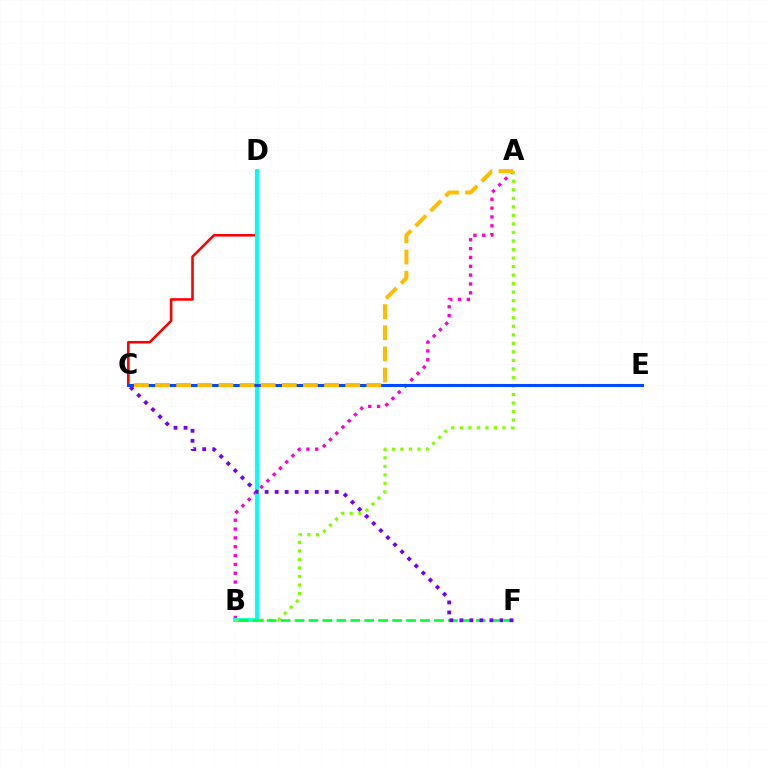{('A', 'B'): [{'color': '#ff00cf', 'line_style': 'dotted', 'thickness': 2.4}, {'color': '#84ff00', 'line_style': 'dotted', 'thickness': 2.32}], ('C', 'D'): [{'color': '#ff0000', 'line_style': 'solid', 'thickness': 1.85}], ('B', 'D'): [{'color': '#00fff6', 'line_style': 'solid', 'thickness': 2.76}], ('B', 'F'): [{'color': '#00ff39', 'line_style': 'dashed', 'thickness': 1.89}], ('C', 'E'): [{'color': '#004bff', 'line_style': 'solid', 'thickness': 2.22}], ('A', 'C'): [{'color': '#ffbd00', 'line_style': 'dashed', 'thickness': 2.87}], ('C', 'F'): [{'color': '#7200ff', 'line_style': 'dotted', 'thickness': 2.72}]}